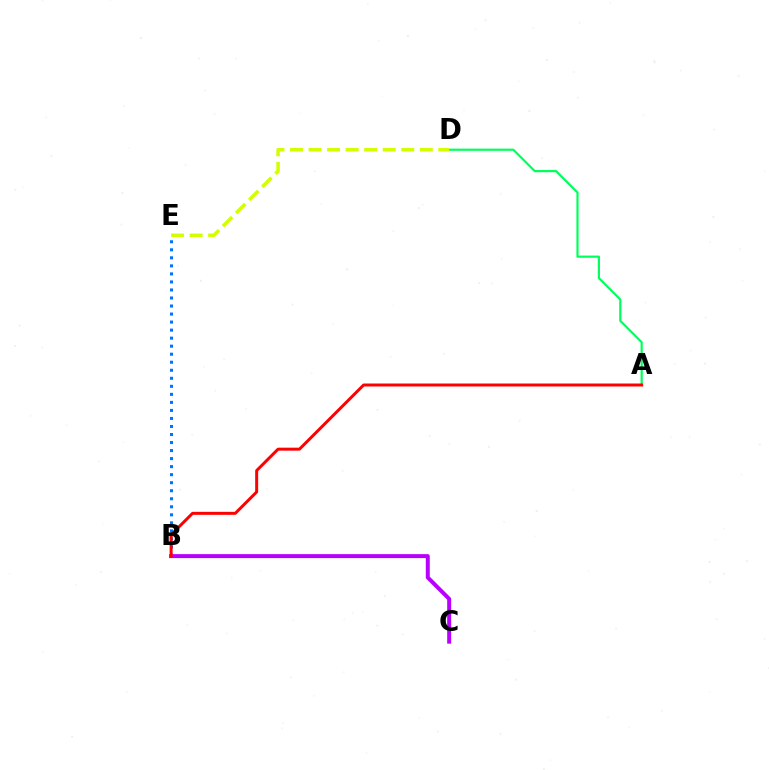{('B', 'E'): [{'color': '#0074ff', 'line_style': 'dotted', 'thickness': 2.18}], ('A', 'D'): [{'color': '#00ff5c', 'line_style': 'solid', 'thickness': 1.57}], ('B', 'C'): [{'color': '#b900ff', 'line_style': 'solid', 'thickness': 2.85}], ('D', 'E'): [{'color': '#d1ff00', 'line_style': 'dashed', 'thickness': 2.52}], ('A', 'B'): [{'color': '#ff0000', 'line_style': 'solid', 'thickness': 2.15}]}